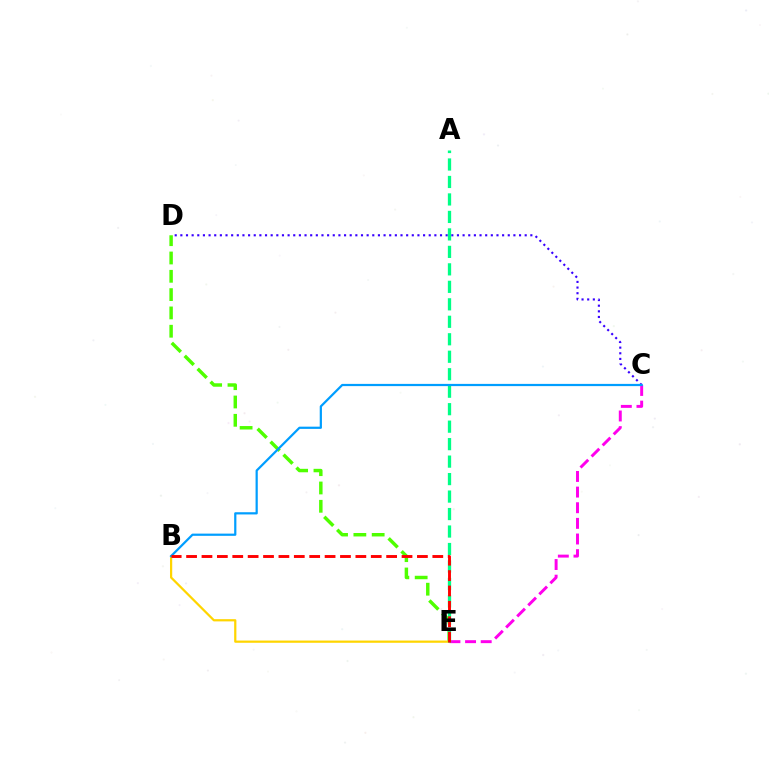{('D', 'E'): [{'color': '#4fff00', 'line_style': 'dashed', 'thickness': 2.49}], ('B', 'E'): [{'color': '#ffd500', 'line_style': 'solid', 'thickness': 1.6}, {'color': '#ff0000', 'line_style': 'dashed', 'thickness': 2.09}], ('C', 'D'): [{'color': '#3700ff', 'line_style': 'dotted', 'thickness': 1.53}], ('C', 'E'): [{'color': '#ff00ed', 'line_style': 'dashed', 'thickness': 2.12}], ('A', 'E'): [{'color': '#00ff86', 'line_style': 'dashed', 'thickness': 2.37}], ('B', 'C'): [{'color': '#009eff', 'line_style': 'solid', 'thickness': 1.6}]}